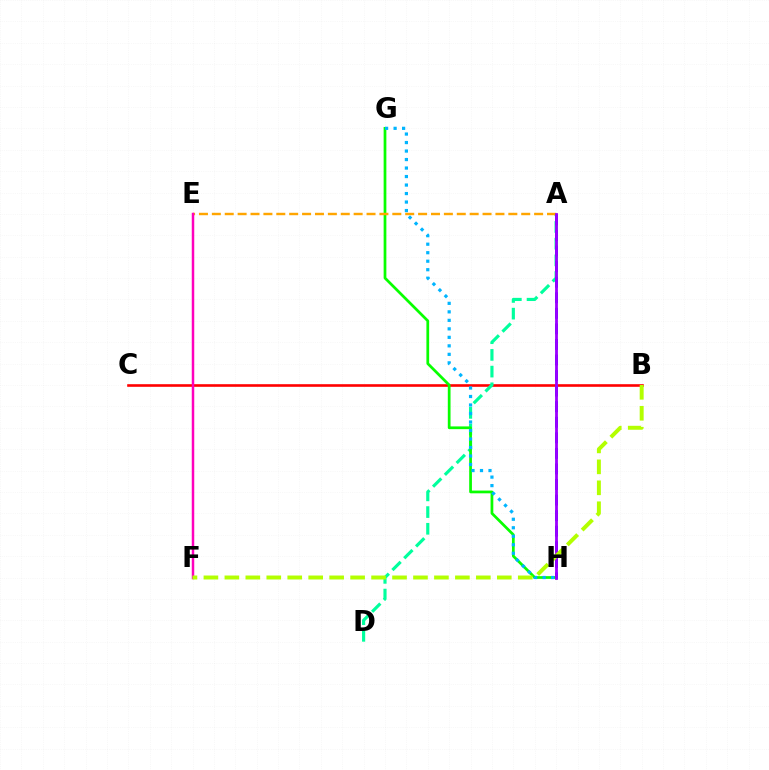{('B', 'C'): [{'color': '#ff0000', 'line_style': 'solid', 'thickness': 1.89}], ('A', 'D'): [{'color': '#00ff9d', 'line_style': 'dashed', 'thickness': 2.27}], ('G', 'H'): [{'color': '#08ff00', 'line_style': 'solid', 'thickness': 1.97}, {'color': '#00b5ff', 'line_style': 'dotted', 'thickness': 2.31}], ('A', 'E'): [{'color': '#ffa500', 'line_style': 'dashed', 'thickness': 1.75}], ('A', 'H'): [{'color': '#0010ff', 'line_style': 'dashed', 'thickness': 2.11}, {'color': '#9b00ff', 'line_style': 'solid', 'thickness': 2.02}], ('E', 'F'): [{'color': '#ff00bd', 'line_style': 'solid', 'thickness': 1.79}], ('B', 'F'): [{'color': '#b3ff00', 'line_style': 'dashed', 'thickness': 2.85}]}